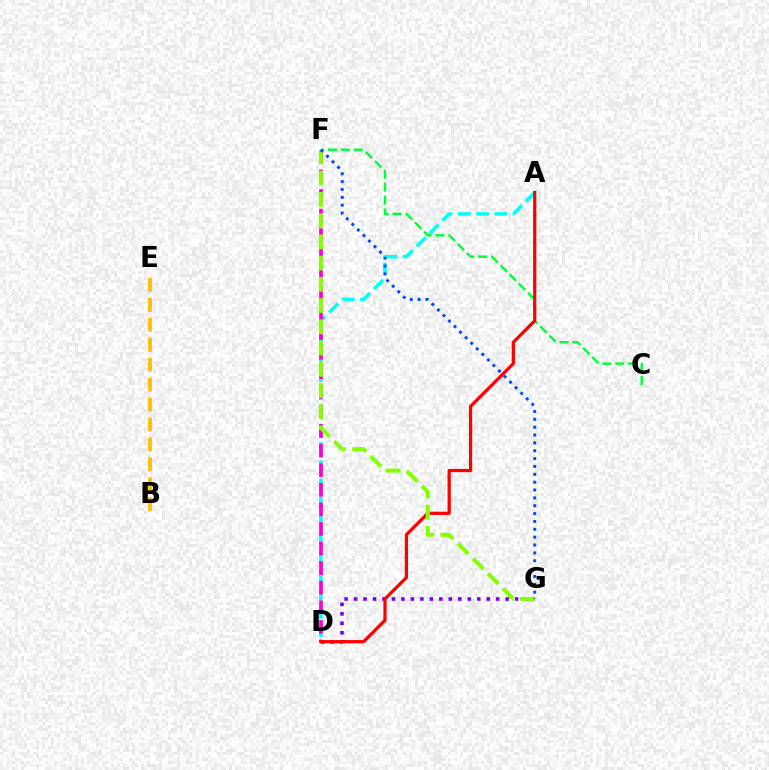{('A', 'D'): [{'color': '#00fff6', 'line_style': 'dashed', 'thickness': 2.48}, {'color': '#ff0000', 'line_style': 'solid', 'thickness': 2.31}], ('D', 'G'): [{'color': '#7200ff', 'line_style': 'dotted', 'thickness': 2.57}], ('C', 'F'): [{'color': '#00ff39', 'line_style': 'dashed', 'thickness': 1.76}], ('D', 'F'): [{'color': '#ff00cf', 'line_style': 'dashed', 'thickness': 2.66}], ('B', 'E'): [{'color': '#ffbd00', 'line_style': 'dashed', 'thickness': 2.71}], ('F', 'G'): [{'color': '#84ff00', 'line_style': 'dashed', 'thickness': 2.88}, {'color': '#004bff', 'line_style': 'dotted', 'thickness': 2.13}]}